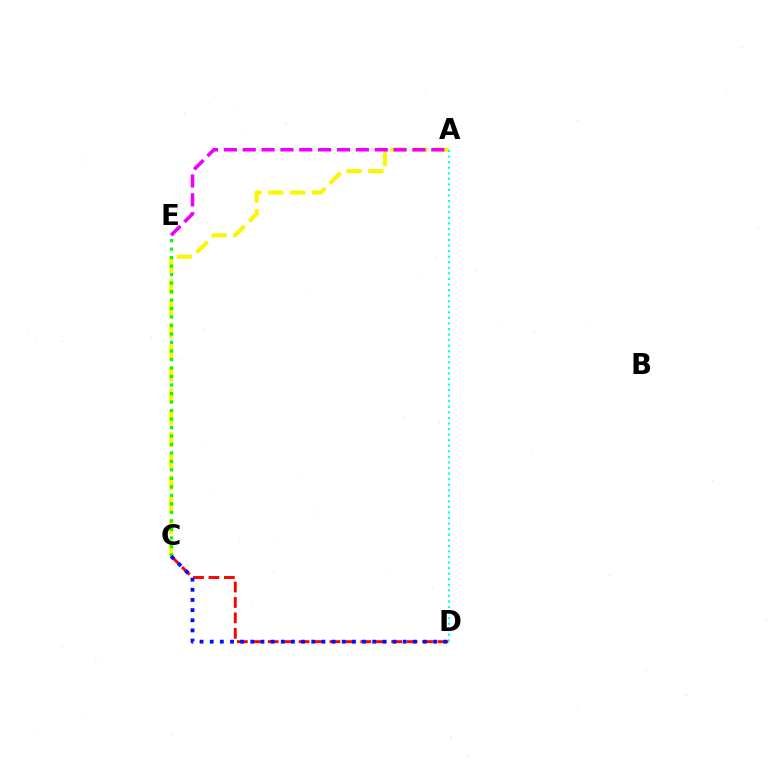{('A', 'C'): [{'color': '#fcf500', 'line_style': 'dashed', 'thickness': 2.96}], ('C', 'D'): [{'color': '#ff0000', 'line_style': 'dashed', 'thickness': 2.1}, {'color': '#0010ff', 'line_style': 'dotted', 'thickness': 2.76}], ('A', 'E'): [{'color': '#ee00ff', 'line_style': 'dashed', 'thickness': 2.56}], ('A', 'D'): [{'color': '#00fff6', 'line_style': 'dotted', 'thickness': 1.51}], ('C', 'E'): [{'color': '#08ff00', 'line_style': 'dotted', 'thickness': 2.31}]}